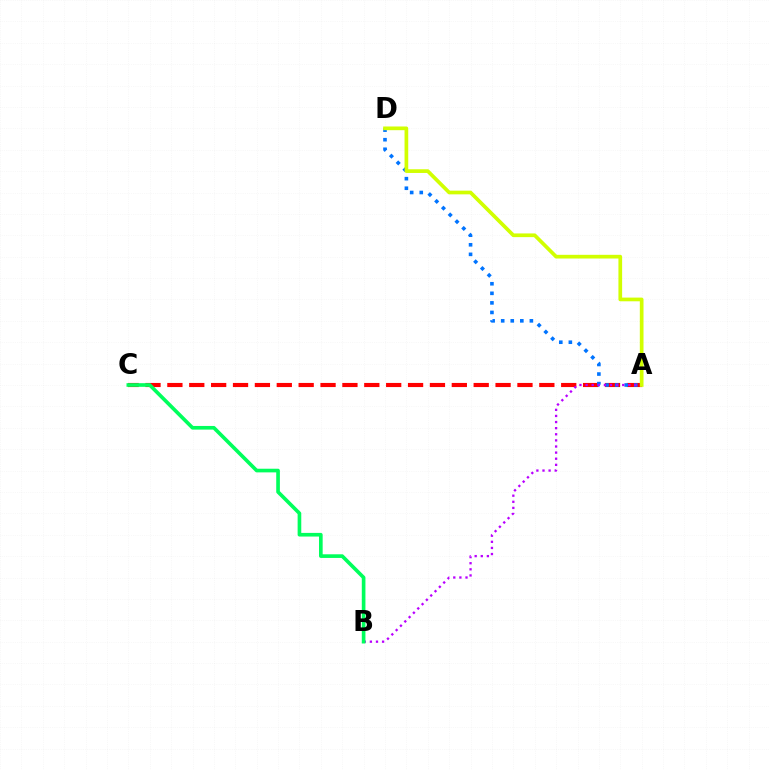{('A', 'C'): [{'color': '#ff0000', 'line_style': 'dashed', 'thickness': 2.97}], ('A', 'D'): [{'color': '#0074ff', 'line_style': 'dotted', 'thickness': 2.6}, {'color': '#d1ff00', 'line_style': 'solid', 'thickness': 2.66}], ('A', 'B'): [{'color': '#b900ff', 'line_style': 'dotted', 'thickness': 1.66}], ('B', 'C'): [{'color': '#00ff5c', 'line_style': 'solid', 'thickness': 2.63}]}